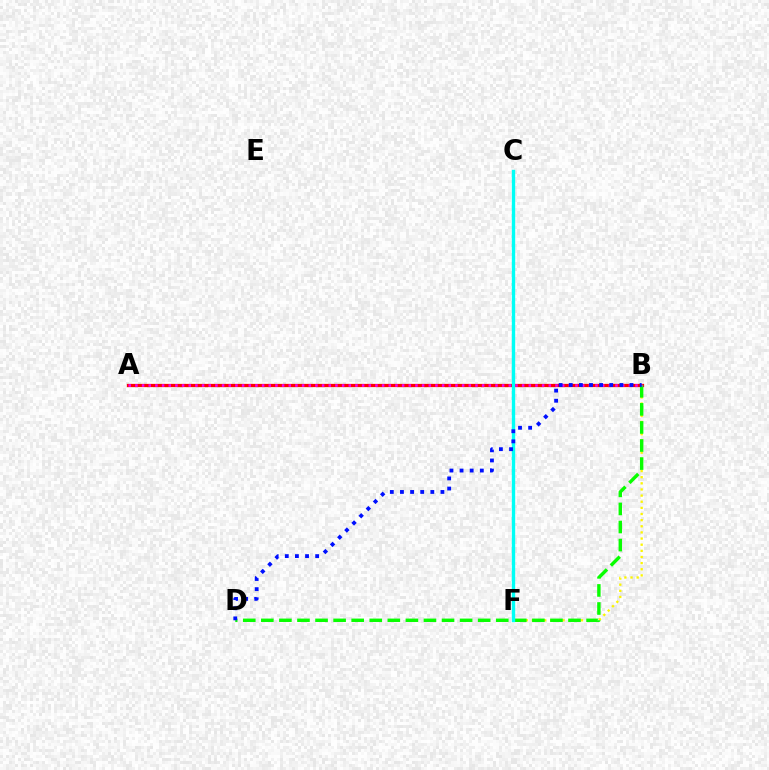{('A', 'B'): [{'color': '#ff0000', 'line_style': 'solid', 'thickness': 2.34}, {'color': '#ee00ff', 'line_style': 'dotted', 'thickness': 1.81}], ('B', 'F'): [{'color': '#fcf500', 'line_style': 'dotted', 'thickness': 1.67}], ('B', 'D'): [{'color': '#08ff00', 'line_style': 'dashed', 'thickness': 2.45}, {'color': '#0010ff', 'line_style': 'dotted', 'thickness': 2.75}], ('C', 'F'): [{'color': '#00fff6', 'line_style': 'solid', 'thickness': 2.43}]}